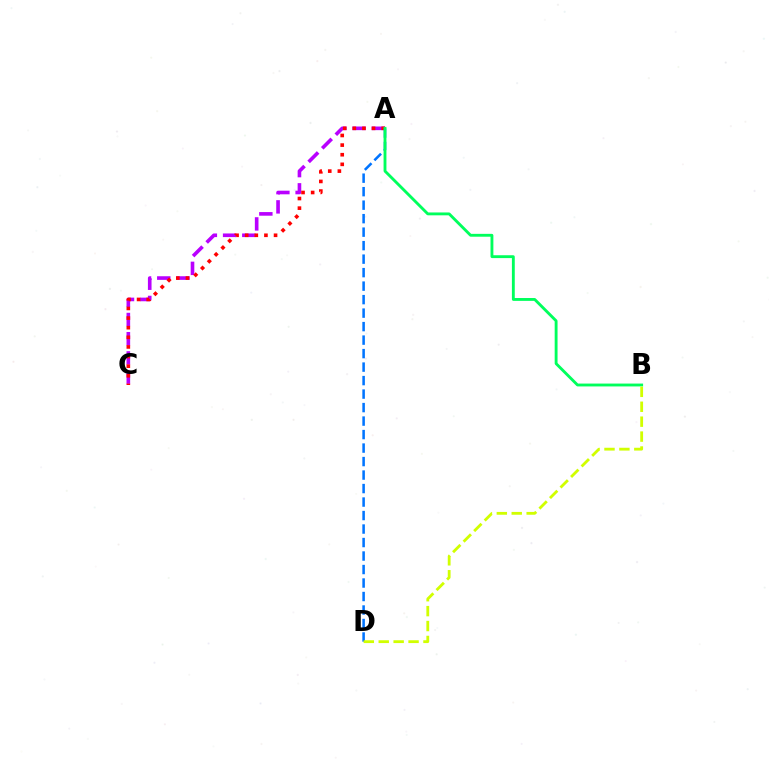{('A', 'C'): [{'color': '#b900ff', 'line_style': 'dashed', 'thickness': 2.61}, {'color': '#ff0000', 'line_style': 'dotted', 'thickness': 2.61}], ('A', 'D'): [{'color': '#0074ff', 'line_style': 'dashed', 'thickness': 1.83}], ('A', 'B'): [{'color': '#00ff5c', 'line_style': 'solid', 'thickness': 2.06}], ('B', 'D'): [{'color': '#d1ff00', 'line_style': 'dashed', 'thickness': 2.03}]}